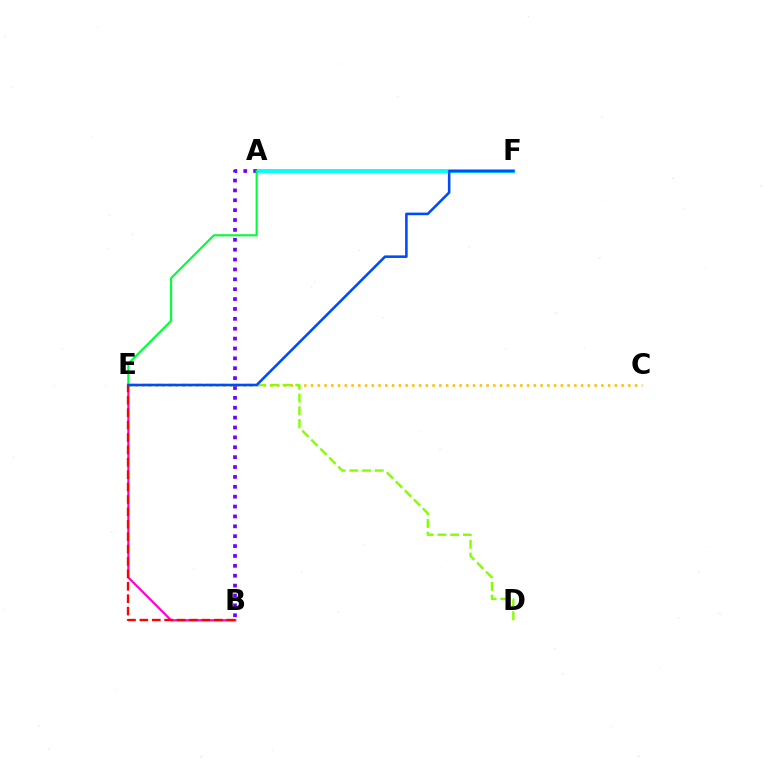{('A', 'F'): [{'color': '#00fff6', 'line_style': 'solid', 'thickness': 2.81}], ('C', 'E'): [{'color': '#ffbd00', 'line_style': 'dotted', 'thickness': 1.83}], ('B', 'E'): [{'color': '#ff00cf', 'line_style': 'solid', 'thickness': 1.56}, {'color': '#ff0000', 'line_style': 'dashed', 'thickness': 1.68}], ('A', 'B'): [{'color': '#7200ff', 'line_style': 'dotted', 'thickness': 2.68}], ('D', 'E'): [{'color': '#84ff00', 'line_style': 'dashed', 'thickness': 1.73}], ('A', 'E'): [{'color': '#00ff39', 'line_style': 'solid', 'thickness': 1.54}], ('E', 'F'): [{'color': '#004bff', 'line_style': 'solid', 'thickness': 1.86}]}